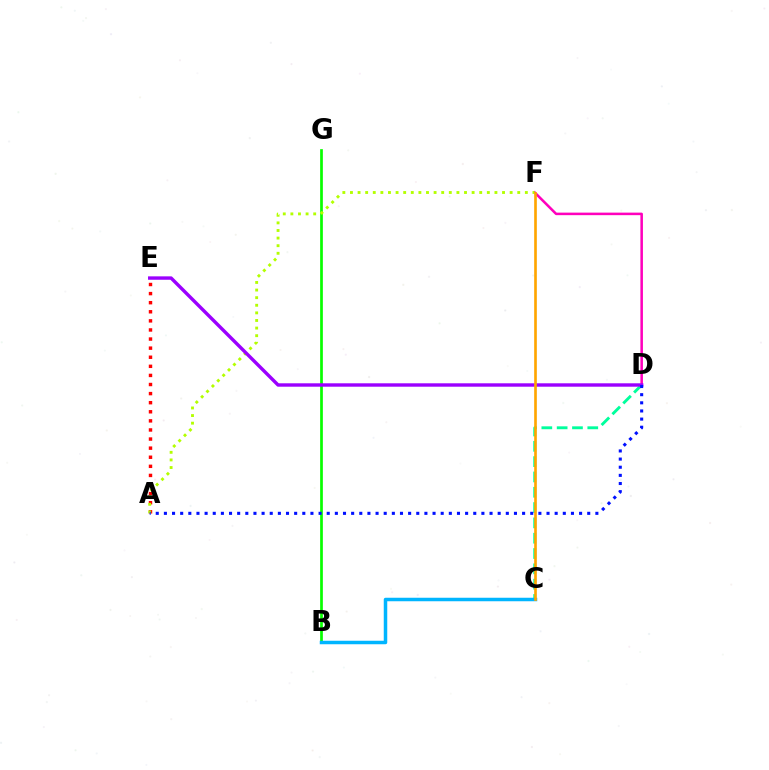{('C', 'D'): [{'color': '#00ff9d', 'line_style': 'dashed', 'thickness': 2.08}], ('A', 'E'): [{'color': '#ff0000', 'line_style': 'dotted', 'thickness': 2.47}], ('B', 'G'): [{'color': '#08ff00', 'line_style': 'solid', 'thickness': 1.95}], ('B', 'C'): [{'color': '#00b5ff', 'line_style': 'solid', 'thickness': 2.52}], ('D', 'F'): [{'color': '#ff00bd', 'line_style': 'solid', 'thickness': 1.83}], ('A', 'F'): [{'color': '#b3ff00', 'line_style': 'dotted', 'thickness': 2.07}], ('D', 'E'): [{'color': '#9b00ff', 'line_style': 'solid', 'thickness': 2.45}], ('A', 'D'): [{'color': '#0010ff', 'line_style': 'dotted', 'thickness': 2.21}], ('C', 'F'): [{'color': '#ffa500', 'line_style': 'solid', 'thickness': 1.91}]}